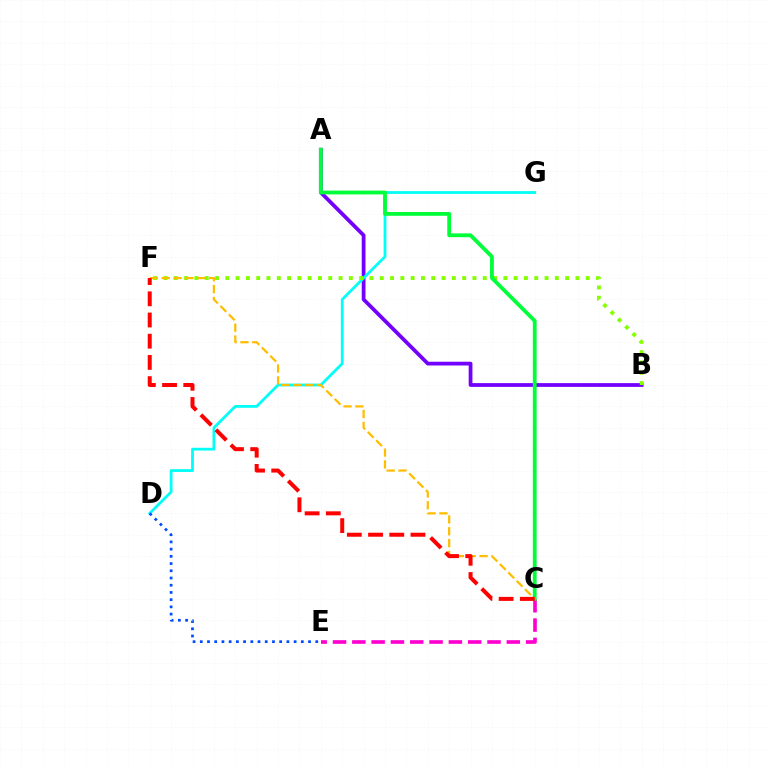{('A', 'B'): [{'color': '#7200ff', 'line_style': 'solid', 'thickness': 2.71}], ('D', 'G'): [{'color': '#00fff6', 'line_style': 'solid', 'thickness': 2.0}], ('C', 'E'): [{'color': '#ff00cf', 'line_style': 'dashed', 'thickness': 2.62}], ('B', 'F'): [{'color': '#84ff00', 'line_style': 'dotted', 'thickness': 2.8}], ('A', 'C'): [{'color': '#00ff39', 'line_style': 'solid', 'thickness': 2.74}], ('C', 'F'): [{'color': '#ffbd00', 'line_style': 'dashed', 'thickness': 1.61}, {'color': '#ff0000', 'line_style': 'dashed', 'thickness': 2.88}], ('D', 'E'): [{'color': '#004bff', 'line_style': 'dotted', 'thickness': 1.96}]}